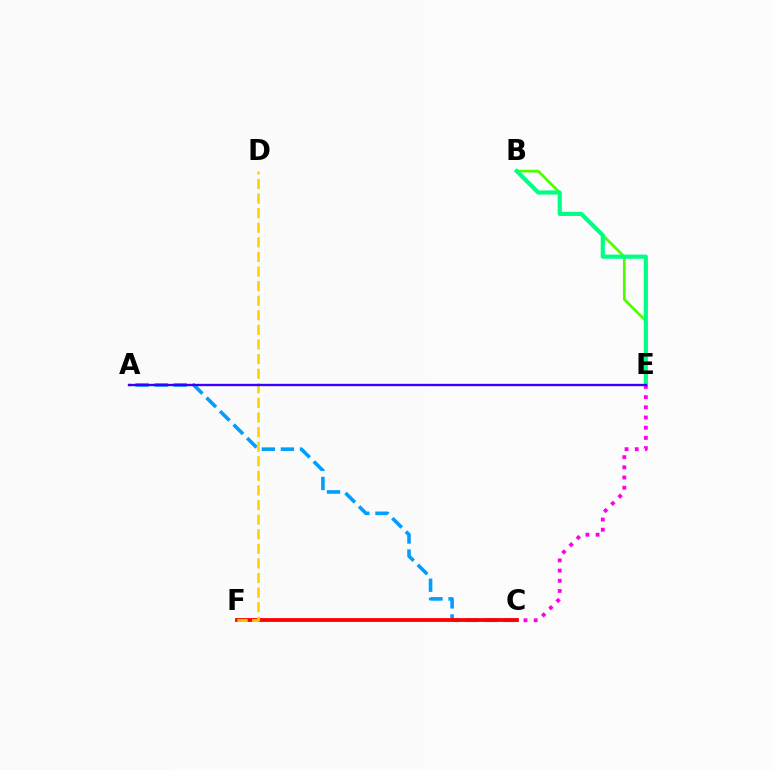{('B', 'E'): [{'color': '#4fff00', 'line_style': 'solid', 'thickness': 1.96}, {'color': '#00ff86', 'line_style': 'solid', 'thickness': 2.99}], ('C', 'E'): [{'color': '#ff00ed', 'line_style': 'dotted', 'thickness': 2.77}], ('A', 'C'): [{'color': '#009eff', 'line_style': 'dashed', 'thickness': 2.59}], ('C', 'F'): [{'color': '#ff0000', 'line_style': 'solid', 'thickness': 2.74}], ('D', 'F'): [{'color': '#ffd500', 'line_style': 'dashed', 'thickness': 1.98}], ('A', 'E'): [{'color': '#3700ff', 'line_style': 'solid', 'thickness': 1.69}]}